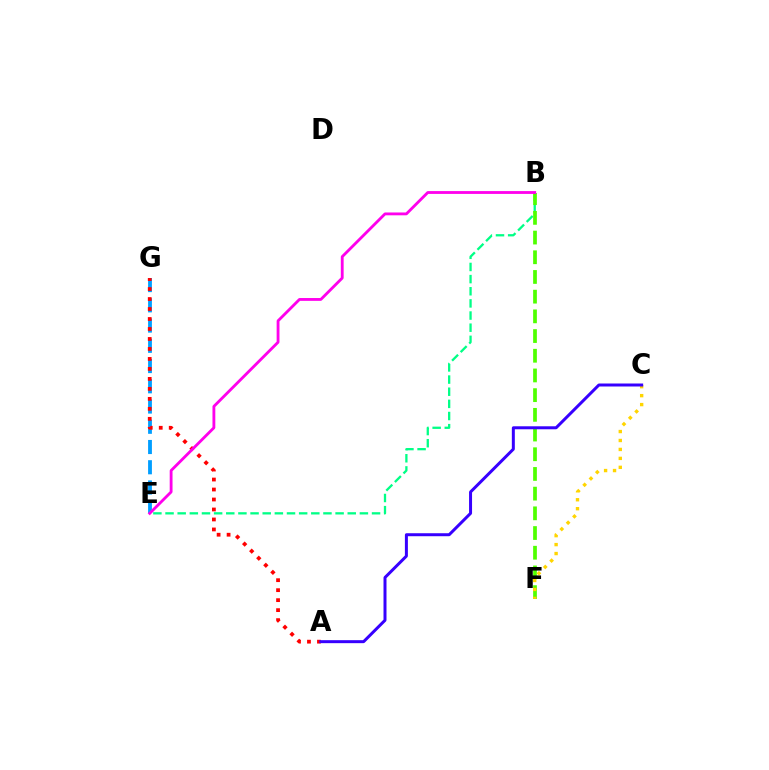{('E', 'G'): [{'color': '#009eff', 'line_style': 'dashed', 'thickness': 2.75}], ('B', 'E'): [{'color': '#00ff86', 'line_style': 'dashed', 'thickness': 1.65}, {'color': '#ff00ed', 'line_style': 'solid', 'thickness': 2.04}], ('A', 'G'): [{'color': '#ff0000', 'line_style': 'dotted', 'thickness': 2.71}], ('B', 'F'): [{'color': '#4fff00', 'line_style': 'dashed', 'thickness': 2.68}], ('C', 'F'): [{'color': '#ffd500', 'line_style': 'dotted', 'thickness': 2.43}], ('A', 'C'): [{'color': '#3700ff', 'line_style': 'solid', 'thickness': 2.15}]}